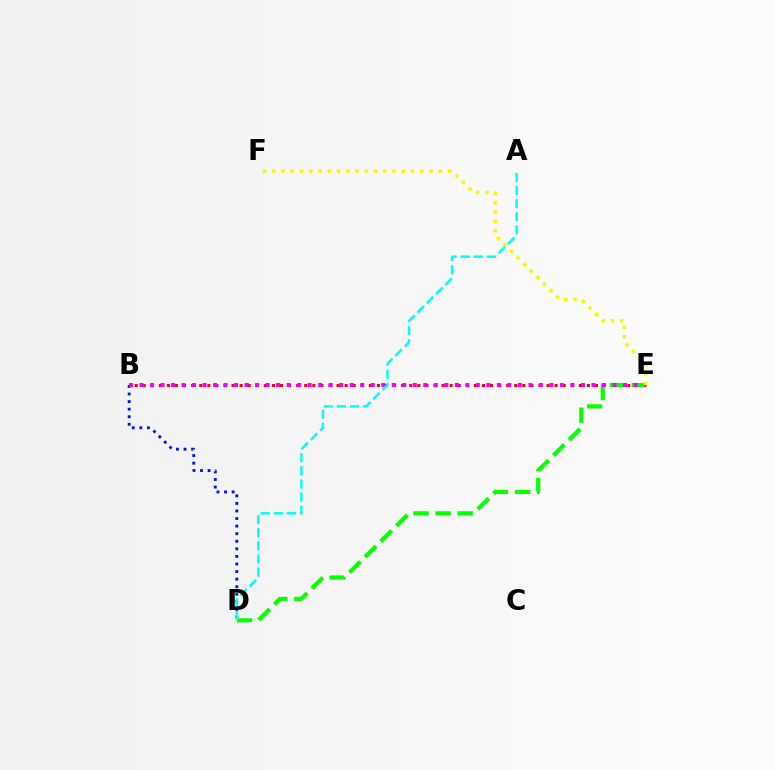{('B', 'D'): [{'color': '#0010ff', 'line_style': 'dotted', 'thickness': 2.06}], ('B', 'E'): [{'color': '#ff0000', 'line_style': 'dotted', 'thickness': 2.19}, {'color': '#ee00ff', 'line_style': 'dotted', 'thickness': 2.86}], ('D', 'E'): [{'color': '#08ff00', 'line_style': 'dashed', 'thickness': 3.0}], ('E', 'F'): [{'color': '#fcf500', 'line_style': 'dotted', 'thickness': 2.51}], ('A', 'D'): [{'color': '#00fff6', 'line_style': 'dashed', 'thickness': 1.78}]}